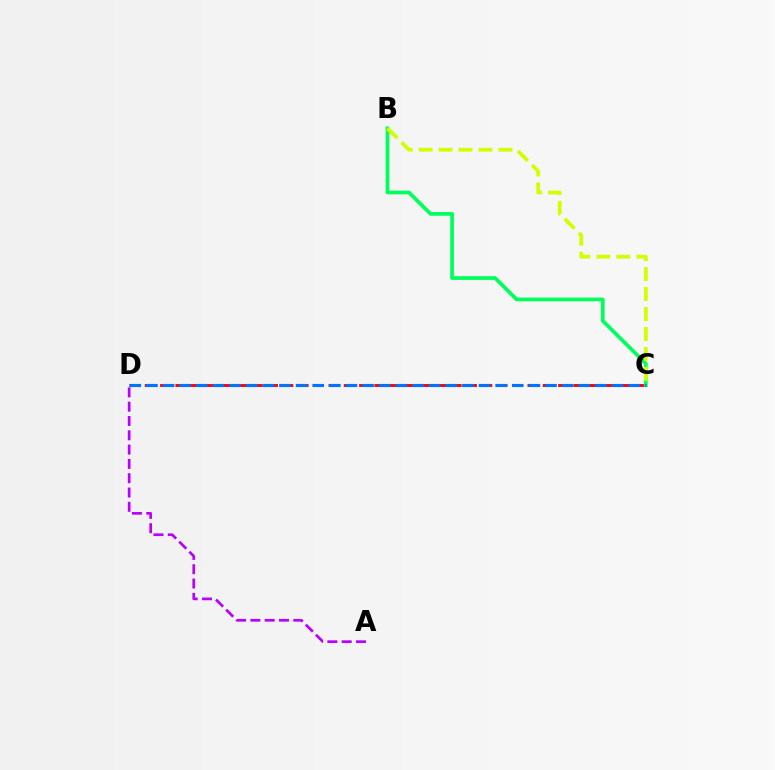{('C', 'D'): [{'color': '#ff0000', 'line_style': 'dashed', 'thickness': 2.08}, {'color': '#0074ff', 'line_style': 'dashed', 'thickness': 2.26}], ('B', 'C'): [{'color': '#00ff5c', 'line_style': 'solid', 'thickness': 2.68}, {'color': '#d1ff00', 'line_style': 'dashed', 'thickness': 2.71}], ('A', 'D'): [{'color': '#b900ff', 'line_style': 'dashed', 'thickness': 1.94}]}